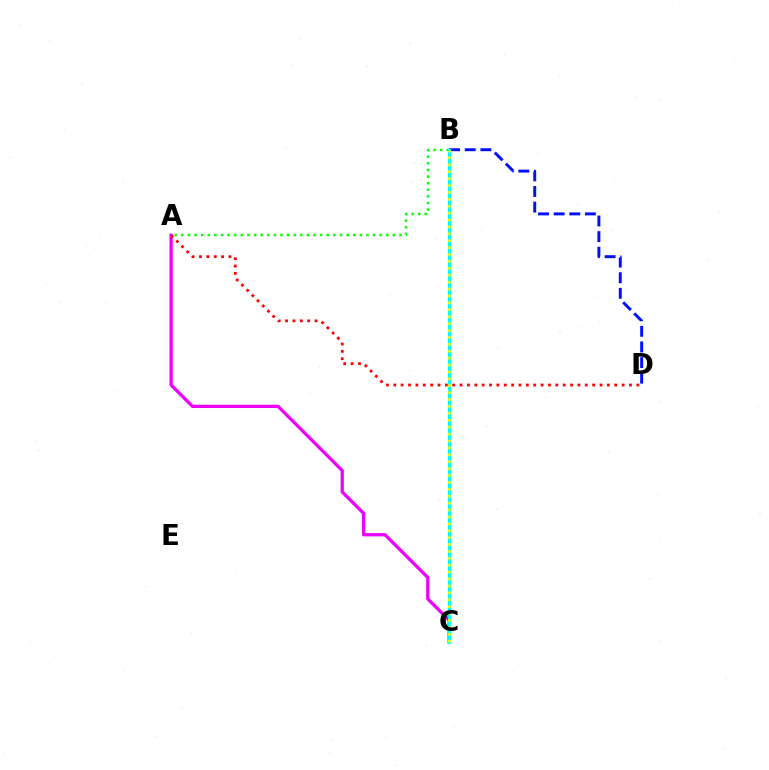{('A', 'B'): [{'color': '#08ff00', 'line_style': 'dotted', 'thickness': 1.8}], ('A', 'C'): [{'color': '#ee00ff', 'line_style': 'solid', 'thickness': 2.36}], ('B', 'D'): [{'color': '#0010ff', 'line_style': 'dashed', 'thickness': 2.12}], ('A', 'D'): [{'color': '#ff0000', 'line_style': 'dotted', 'thickness': 2.0}], ('B', 'C'): [{'color': '#00fff6', 'line_style': 'solid', 'thickness': 2.22}, {'color': '#fcf500', 'line_style': 'dotted', 'thickness': 1.88}]}